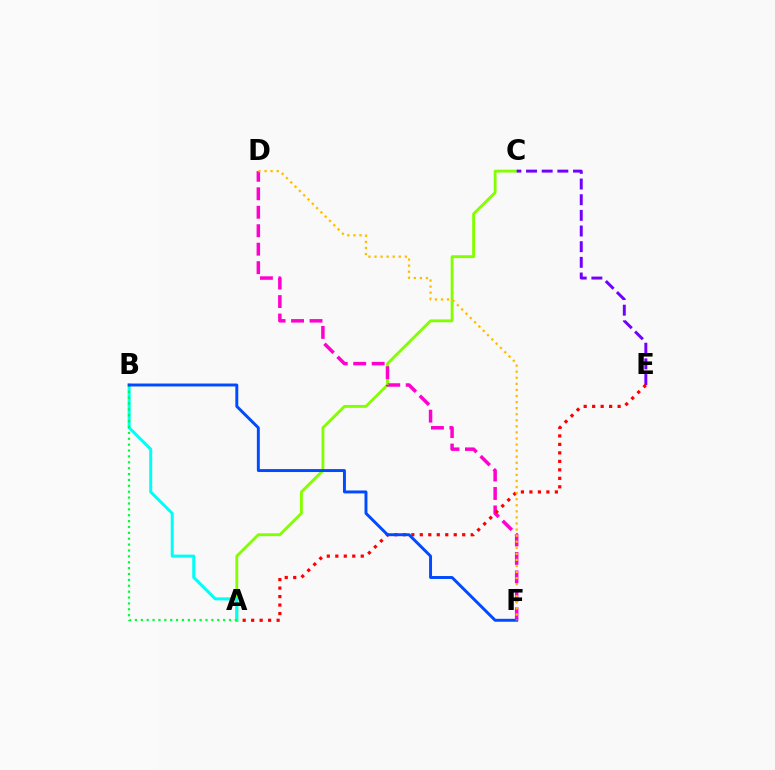{('A', 'C'): [{'color': '#84ff00', 'line_style': 'solid', 'thickness': 2.05}], ('D', 'F'): [{'color': '#ff00cf', 'line_style': 'dashed', 'thickness': 2.51}, {'color': '#ffbd00', 'line_style': 'dotted', 'thickness': 1.65}], ('C', 'E'): [{'color': '#7200ff', 'line_style': 'dashed', 'thickness': 2.13}], ('A', 'E'): [{'color': '#ff0000', 'line_style': 'dotted', 'thickness': 2.3}], ('A', 'B'): [{'color': '#00fff6', 'line_style': 'solid', 'thickness': 2.17}, {'color': '#00ff39', 'line_style': 'dotted', 'thickness': 1.6}], ('B', 'F'): [{'color': '#004bff', 'line_style': 'solid', 'thickness': 2.12}]}